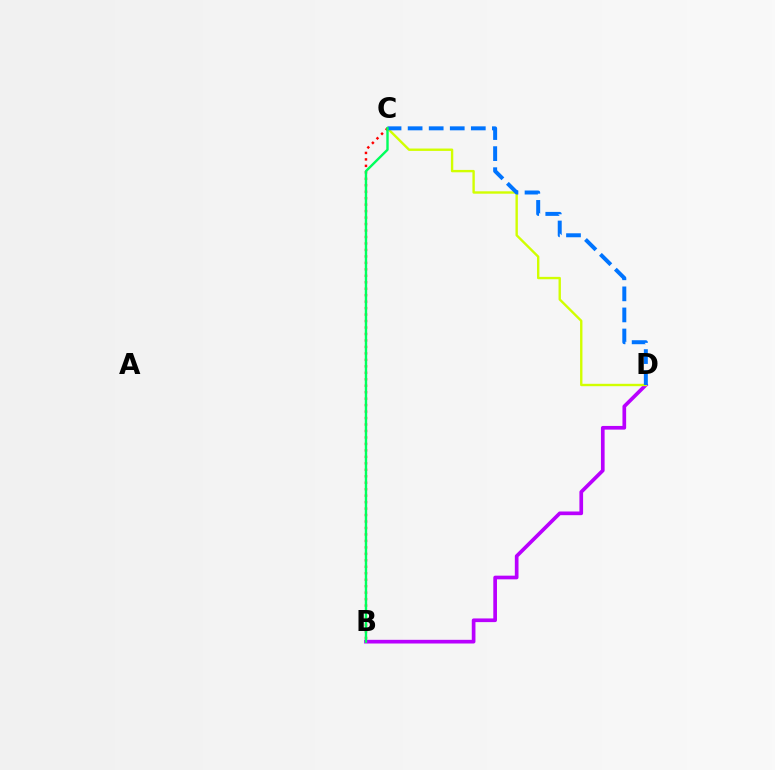{('B', 'D'): [{'color': '#b900ff', 'line_style': 'solid', 'thickness': 2.65}], ('C', 'D'): [{'color': '#d1ff00', 'line_style': 'solid', 'thickness': 1.71}, {'color': '#0074ff', 'line_style': 'dashed', 'thickness': 2.86}], ('B', 'C'): [{'color': '#ff0000', 'line_style': 'dotted', 'thickness': 1.76}, {'color': '#00ff5c', 'line_style': 'solid', 'thickness': 1.73}]}